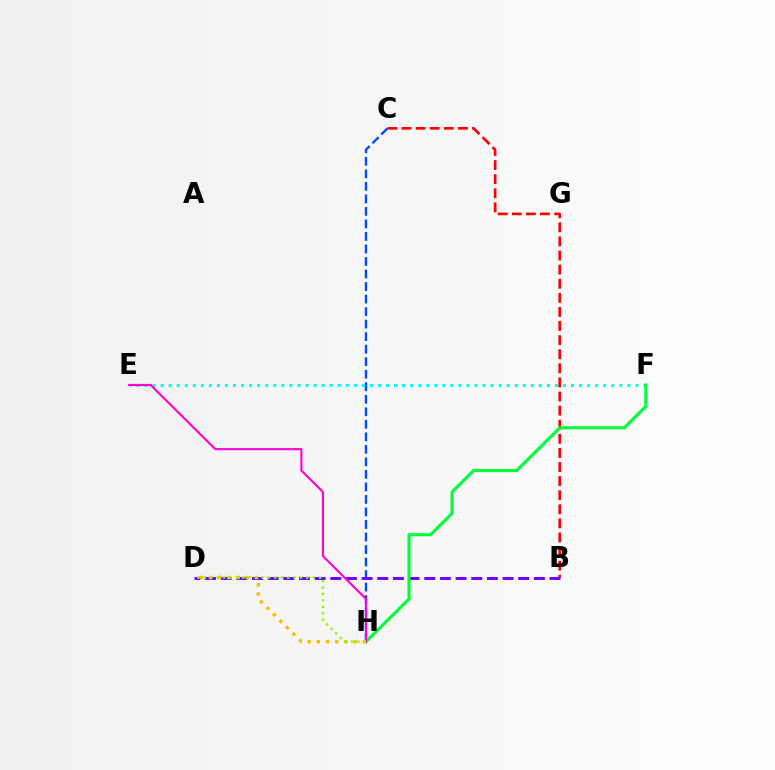{('E', 'F'): [{'color': '#00fff6', 'line_style': 'dotted', 'thickness': 2.19}], ('B', 'C'): [{'color': '#ff0000', 'line_style': 'dashed', 'thickness': 1.92}], ('C', 'H'): [{'color': '#004bff', 'line_style': 'dashed', 'thickness': 1.7}], ('B', 'D'): [{'color': '#7200ff', 'line_style': 'dashed', 'thickness': 2.13}], ('F', 'H'): [{'color': '#00ff39', 'line_style': 'solid', 'thickness': 2.24}], ('E', 'H'): [{'color': '#ff00cf', 'line_style': 'solid', 'thickness': 1.53}], ('D', 'H'): [{'color': '#ffbd00', 'line_style': 'dotted', 'thickness': 2.49}, {'color': '#84ff00', 'line_style': 'dotted', 'thickness': 1.74}]}